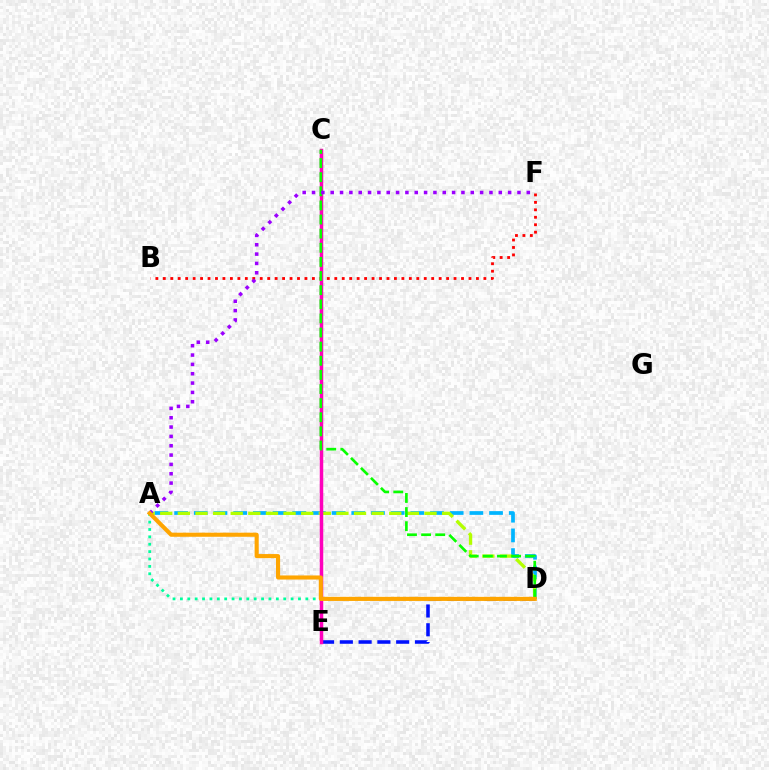{('D', 'E'): [{'color': '#0010ff', 'line_style': 'dashed', 'thickness': 2.55}], ('B', 'F'): [{'color': '#ff0000', 'line_style': 'dotted', 'thickness': 2.03}], ('A', 'D'): [{'color': '#00b5ff', 'line_style': 'dashed', 'thickness': 2.67}, {'color': '#b3ff00', 'line_style': 'dashed', 'thickness': 2.39}, {'color': '#00ff9d', 'line_style': 'dotted', 'thickness': 2.0}, {'color': '#ffa500', 'line_style': 'solid', 'thickness': 2.95}], ('C', 'E'): [{'color': '#ff00bd', 'line_style': 'solid', 'thickness': 2.51}], ('C', 'D'): [{'color': '#08ff00', 'line_style': 'dashed', 'thickness': 1.92}], ('A', 'F'): [{'color': '#9b00ff', 'line_style': 'dotted', 'thickness': 2.54}]}